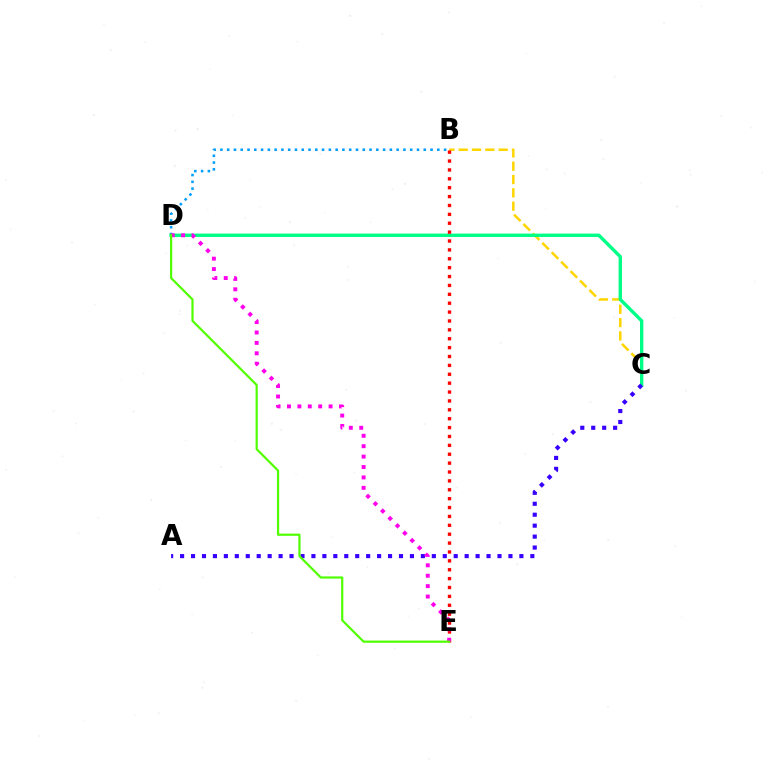{('B', 'D'): [{'color': '#009eff', 'line_style': 'dotted', 'thickness': 1.84}], ('B', 'C'): [{'color': '#ffd500', 'line_style': 'dashed', 'thickness': 1.81}], ('C', 'D'): [{'color': '#00ff86', 'line_style': 'solid', 'thickness': 2.42}], ('B', 'E'): [{'color': '#ff0000', 'line_style': 'dotted', 'thickness': 2.41}], ('A', 'C'): [{'color': '#3700ff', 'line_style': 'dotted', 'thickness': 2.97}], ('D', 'E'): [{'color': '#ff00ed', 'line_style': 'dotted', 'thickness': 2.83}, {'color': '#4fff00', 'line_style': 'solid', 'thickness': 1.58}]}